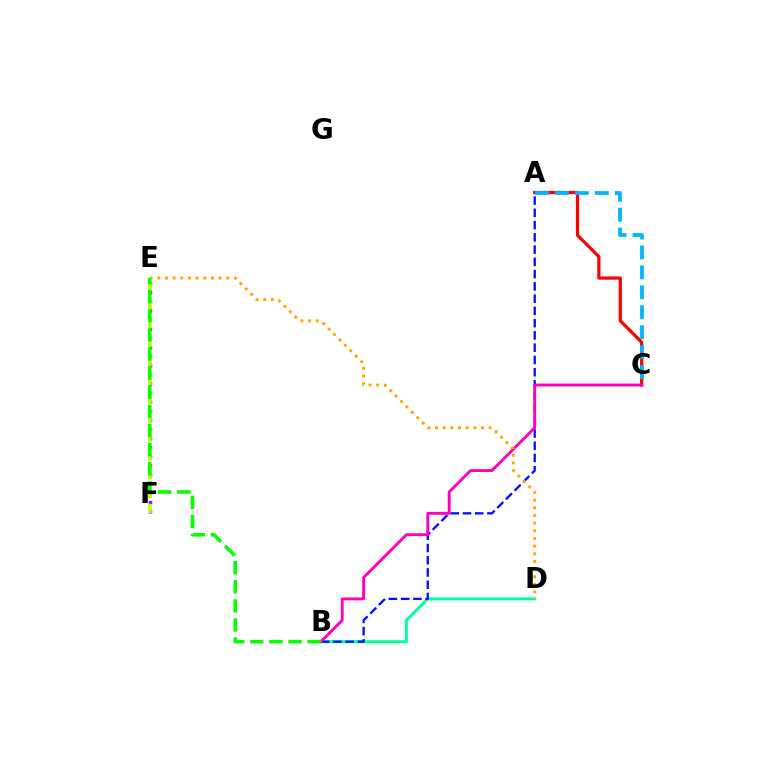{('B', 'D'): [{'color': '#00ff9d', 'line_style': 'solid', 'thickness': 2.11}], ('E', 'F'): [{'color': '#9b00ff', 'line_style': 'dotted', 'thickness': 2.48}, {'color': '#b3ff00', 'line_style': 'dashed', 'thickness': 2.56}], ('A', 'C'): [{'color': '#ff0000', 'line_style': 'solid', 'thickness': 2.33}, {'color': '#00b5ff', 'line_style': 'dashed', 'thickness': 2.71}], ('A', 'B'): [{'color': '#0010ff', 'line_style': 'dashed', 'thickness': 1.66}], ('B', 'C'): [{'color': '#ff00bd', 'line_style': 'solid', 'thickness': 2.07}], ('D', 'E'): [{'color': '#ffa500', 'line_style': 'dotted', 'thickness': 2.08}], ('B', 'E'): [{'color': '#08ff00', 'line_style': 'dashed', 'thickness': 2.6}]}